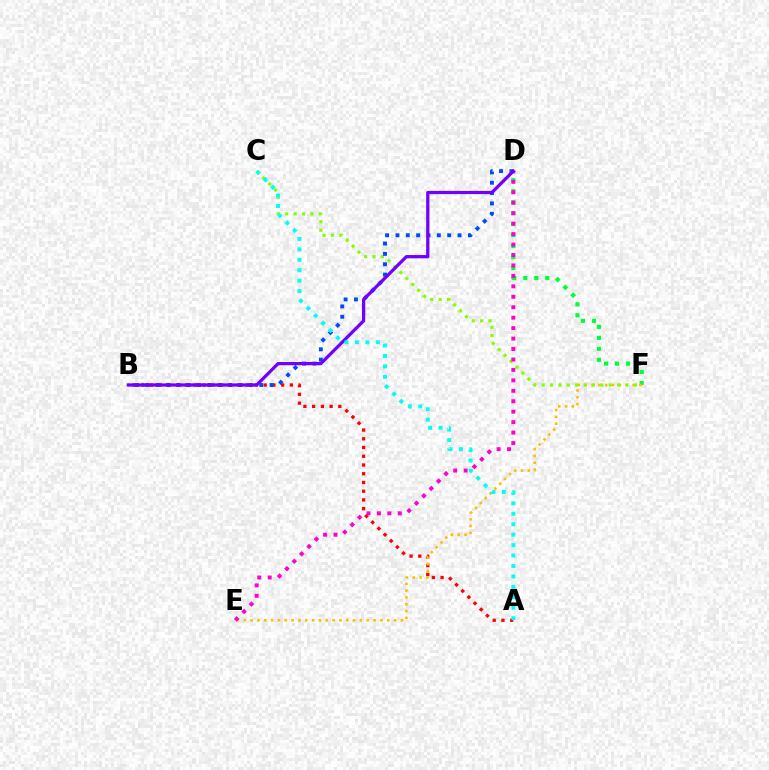{('D', 'F'): [{'color': '#00ff39', 'line_style': 'dotted', 'thickness': 2.98}], ('A', 'B'): [{'color': '#ff0000', 'line_style': 'dotted', 'thickness': 2.37}], ('E', 'F'): [{'color': '#ffbd00', 'line_style': 'dotted', 'thickness': 1.86}], ('C', 'F'): [{'color': '#84ff00', 'line_style': 'dotted', 'thickness': 2.28}], ('B', 'D'): [{'color': '#004bff', 'line_style': 'dotted', 'thickness': 2.81}, {'color': '#7200ff', 'line_style': 'solid', 'thickness': 2.34}], ('D', 'E'): [{'color': '#ff00cf', 'line_style': 'dotted', 'thickness': 2.84}], ('A', 'C'): [{'color': '#00fff6', 'line_style': 'dotted', 'thickness': 2.84}]}